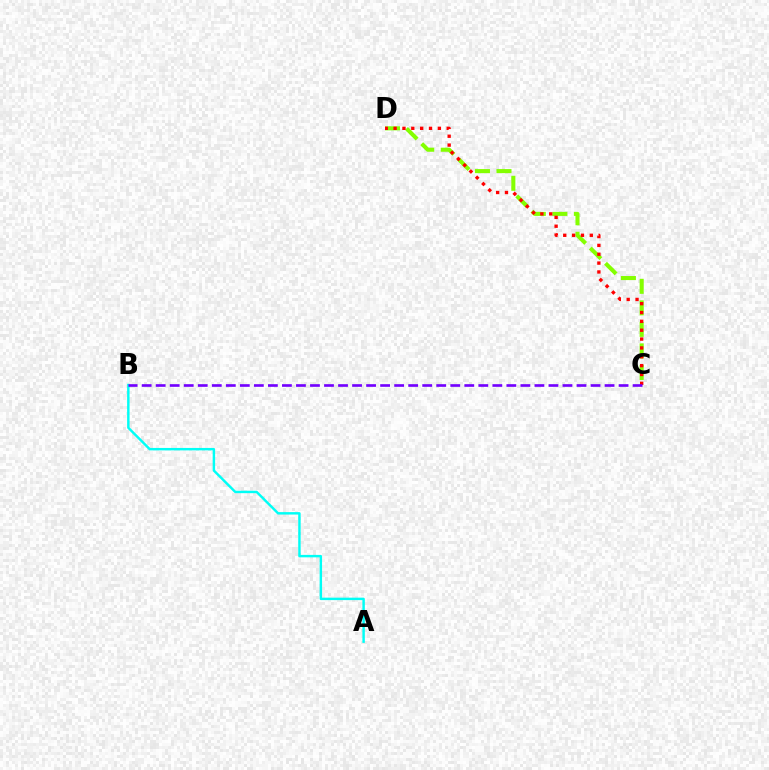{('A', 'B'): [{'color': '#00fff6', 'line_style': 'solid', 'thickness': 1.76}], ('C', 'D'): [{'color': '#84ff00', 'line_style': 'dashed', 'thickness': 2.92}, {'color': '#ff0000', 'line_style': 'dotted', 'thickness': 2.41}], ('B', 'C'): [{'color': '#7200ff', 'line_style': 'dashed', 'thickness': 1.91}]}